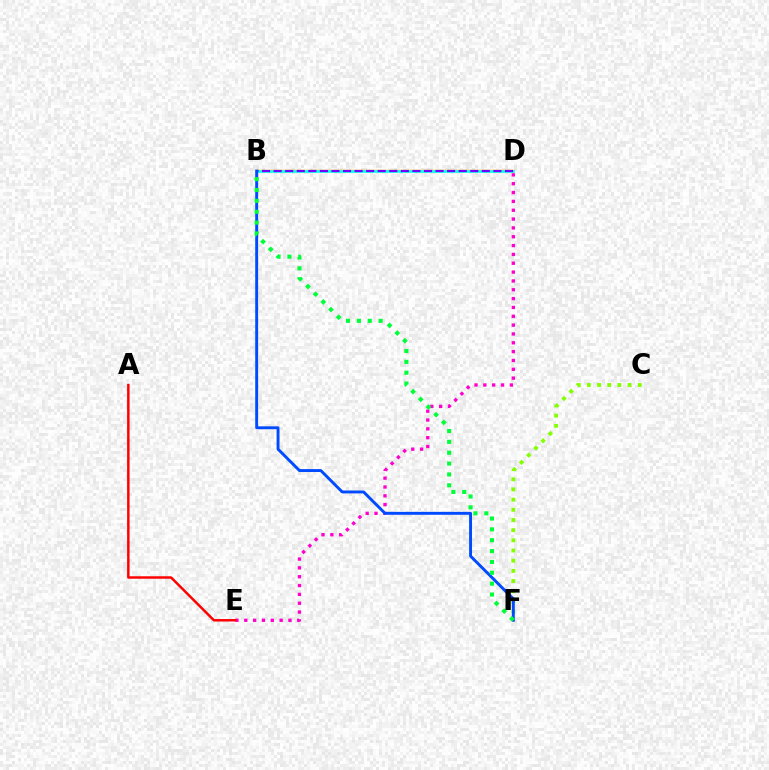{('D', 'E'): [{'color': '#ff00cf', 'line_style': 'dotted', 'thickness': 2.4}], ('B', 'D'): [{'color': '#ffbd00', 'line_style': 'solid', 'thickness': 1.77}, {'color': '#00fff6', 'line_style': 'solid', 'thickness': 1.88}, {'color': '#7200ff', 'line_style': 'dashed', 'thickness': 1.57}], ('C', 'F'): [{'color': '#84ff00', 'line_style': 'dotted', 'thickness': 2.76}], ('B', 'F'): [{'color': '#004bff', 'line_style': 'solid', 'thickness': 2.1}, {'color': '#00ff39', 'line_style': 'dotted', 'thickness': 2.95}], ('A', 'E'): [{'color': '#ff0000', 'line_style': 'solid', 'thickness': 1.78}]}